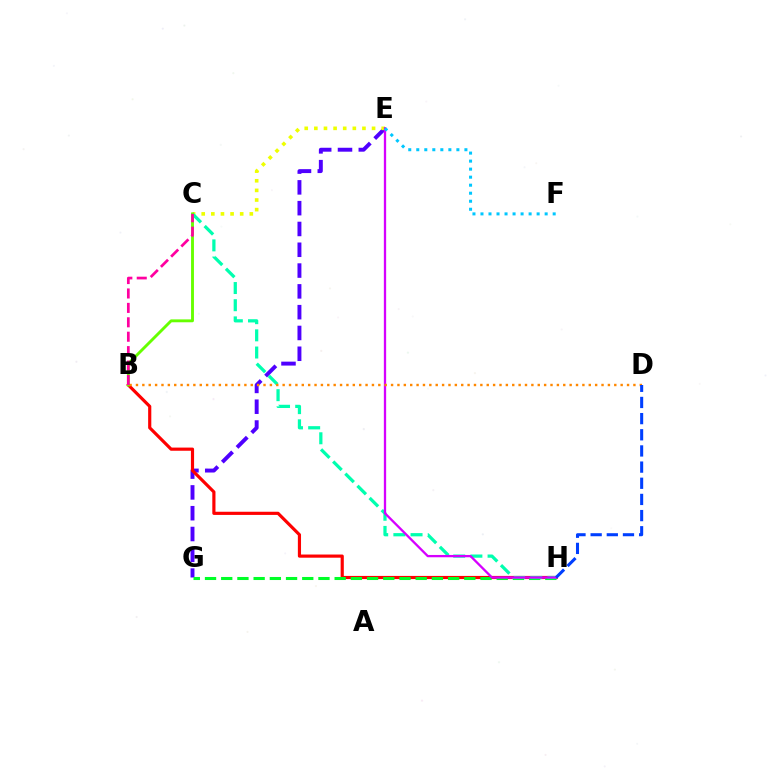{('E', 'G'): [{'color': '#4f00ff', 'line_style': 'dashed', 'thickness': 2.83}], ('B', 'H'): [{'color': '#ff0000', 'line_style': 'solid', 'thickness': 2.28}], ('G', 'H'): [{'color': '#00ff27', 'line_style': 'dashed', 'thickness': 2.2}], ('C', 'E'): [{'color': '#eeff00', 'line_style': 'dotted', 'thickness': 2.61}], ('C', 'H'): [{'color': '#00ffaf', 'line_style': 'dashed', 'thickness': 2.33}], ('E', 'H'): [{'color': '#d600ff', 'line_style': 'solid', 'thickness': 1.65}], ('B', 'C'): [{'color': '#66ff00', 'line_style': 'solid', 'thickness': 2.08}, {'color': '#ff00a0', 'line_style': 'dashed', 'thickness': 1.96}], ('E', 'F'): [{'color': '#00c7ff', 'line_style': 'dotted', 'thickness': 2.18}], ('B', 'D'): [{'color': '#ff8800', 'line_style': 'dotted', 'thickness': 1.73}], ('D', 'H'): [{'color': '#003fff', 'line_style': 'dashed', 'thickness': 2.2}]}